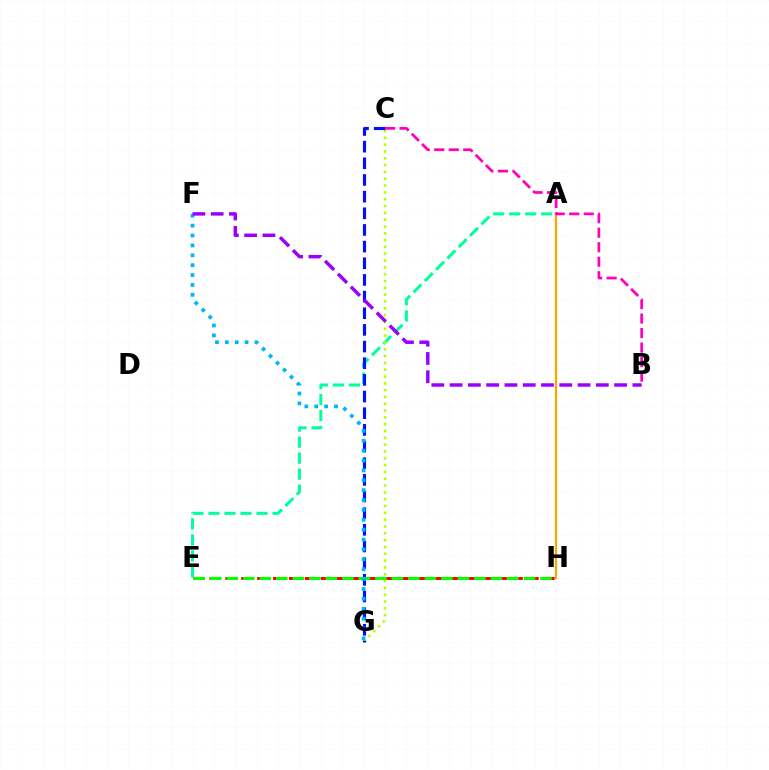{('A', 'E'): [{'color': '#00ff9d', 'line_style': 'dashed', 'thickness': 2.18}], ('C', 'G'): [{'color': '#b3ff00', 'line_style': 'dotted', 'thickness': 1.85}, {'color': '#0010ff', 'line_style': 'dashed', 'thickness': 2.26}], ('A', 'H'): [{'color': '#ffa500', 'line_style': 'solid', 'thickness': 1.6}], ('B', 'C'): [{'color': '#ff00bd', 'line_style': 'dashed', 'thickness': 1.97}], ('E', 'H'): [{'color': '#ff0000', 'line_style': 'dashed', 'thickness': 2.16}, {'color': '#08ff00', 'line_style': 'dashed', 'thickness': 2.24}], ('F', 'G'): [{'color': '#00b5ff', 'line_style': 'dotted', 'thickness': 2.69}], ('B', 'F'): [{'color': '#9b00ff', 'line_style': 'dashed', 'thickness': 2.48}]}